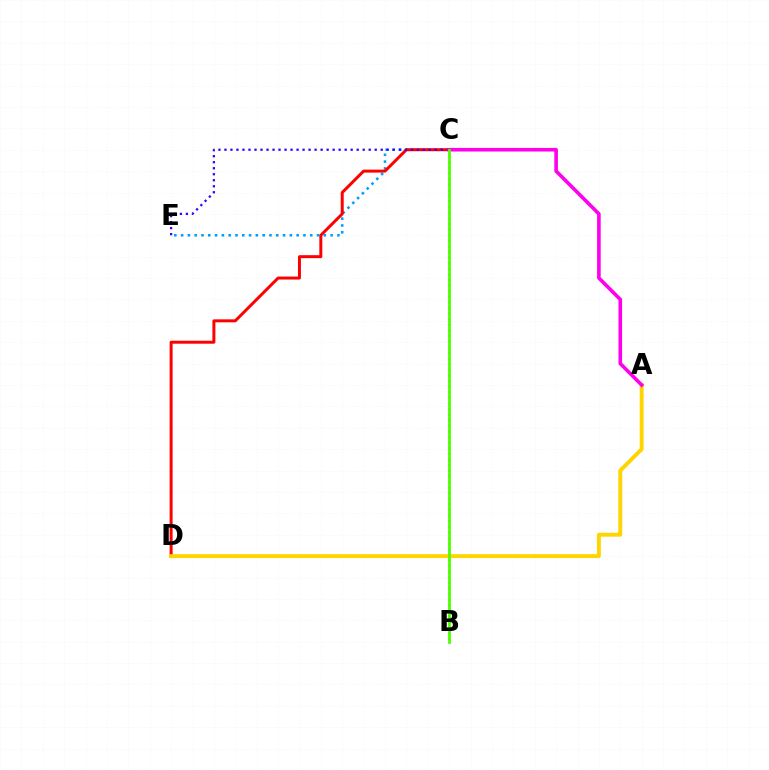{('C', 'E'): [{'color': '#009eff', 'line_style': 'dotted', 'thickness': 1.85}, {'color': '#3700ff', 'line_style': 'dotted', 'thickness': 1.63}], ('C', 'D'): [{'color': '#ff0000', 'line_style': 'solid', 'thickness': 2.15}], ('B', 'C'): [{'color': '#00ff86', 'line_style': 'dotted', 'thickness': 1.52}, {'color': '#4fff00', 'line_style': 'solid', 'thickness': 2.0}], ('A', 'D'): [{'color': '#ffd500', 'line_style': 'solid', 'thickness': 2.82}], ('A', 'C'): [{'color': '#ff00ed', 'line_style': 'solid', 'thickness': 2.59}]}